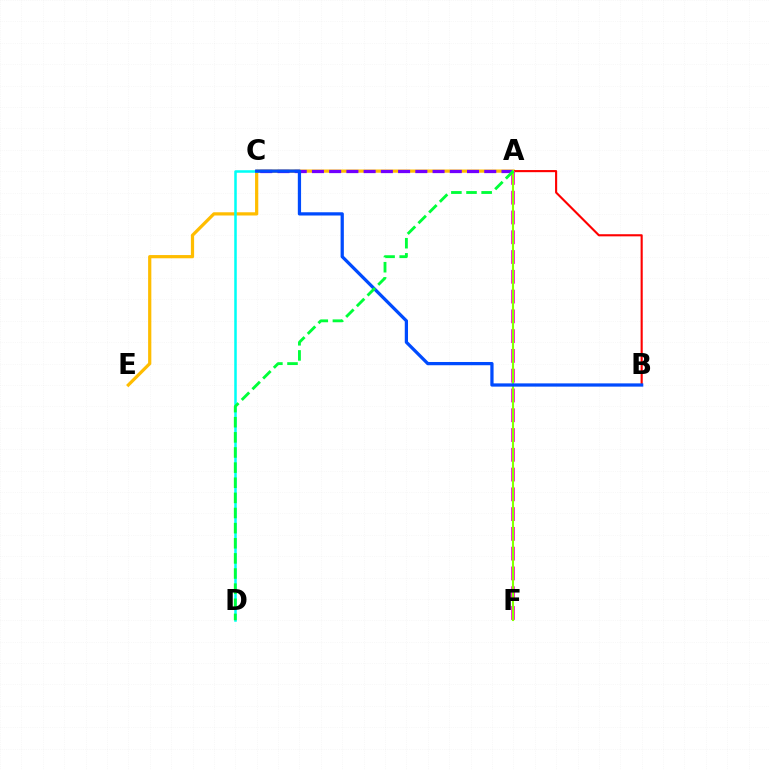{('A', 'E'): [{'color': '#ffbd00', 'line_style': 'solid', 'thickness': 2.32}], ('A', 'B'): [{'color': '#ff0000', 'line_style': 'solid', 'thickness': 1.53}], ('A', 'F'): [{'color': '#ff00cf', 'line_style': 'dashed', 'thickness': 2.69}, {'color': '#84ff00', 'line_style': 'solid', 'thickness': 1.52}], ('C', 'D'): [{'color': '#00fff6', 'line_style': 'solid', 'thickness': 1.82}], ('A', 'C'): [{'color': '#7200ff', 'line_style': 'dashed', 'thickness': 2.34}], ('B', 'C'): [{'color': '#004bff', 'line_style': 'solid', 'thickness': 2.34}], ('A', 'D'): [{'color': '#00ff39', 'line_style': 'dashed', 'thickness': 2.06}]}